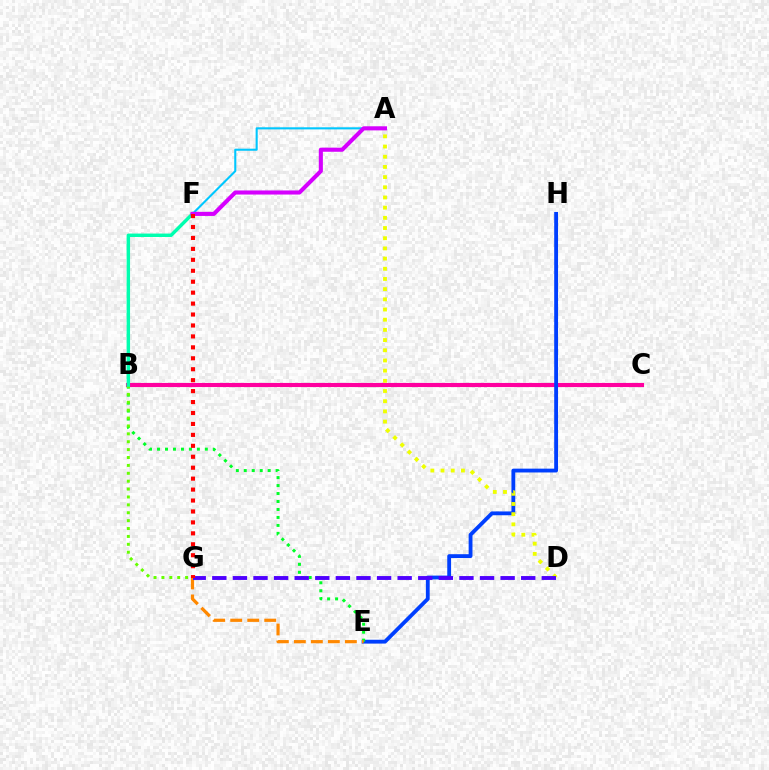{('B', 'C'): [{'color': '#ff00a0', 'line_style': 'solid', 'thickness': 2.96}], ('E', 'H'): [{'color': '#003fff', 'line_style': 'solid', 'thickness': 2.75}], ('B', 'E'): [{'color': '#00ff27', 'line_style': 'dotted', 'thickness': 2.16}], ('E', 'G'): [{'color': '#ff8800', 'line_style': 'dashed', 'thickness': 2.31}], ('A', 'D'): [{'color': '#eeff00', 'line_style': 'dotted', 'thickness': 2.77}], ('B', 'G'): [{'color': '#66ff00', 'line_style': 'dotted', 'thickness': 2.14}], ('A', 'F'): [{'color': '#00c7ff', 'line_style': 'solid', 'thickness': 1.5}, {'color': '#d600ff', 'line_style': 'solid', 'thickness': 2.94}], ('B', 'F'): [{'color': '#00ffaf', 'line_style': 'solid', 'thickness': 2.47}], ('D', 'G'): [{'color': '#4f00ff', 'line_style': 'dashed', 'thickness': 2.8}], ('F', 'G'): [{'color': '#ff0000', 'line_style': 'dotted', 'thickness': 2.97}]}